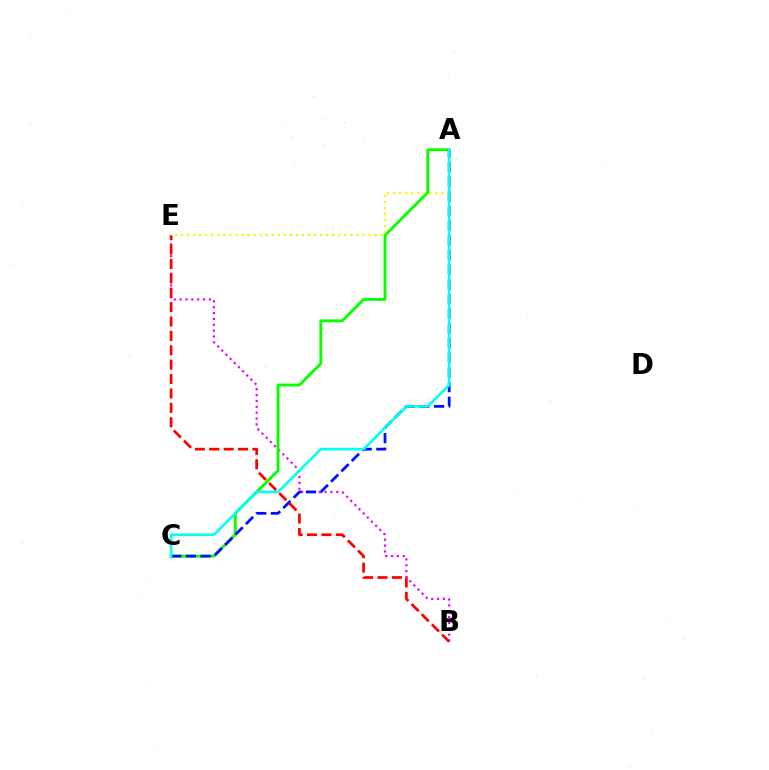{('B', 'E'): [{'color': '#ee00ff', 'line_style': 'dotted', 'thickness': 1.59}, {'color': '#ff0000', 'line_style': 'dashed', 'thickness': 1.95}], ('A', 'C'): [{'color': '#08ff00', 'line_style': 'solid', 'thickness': 2.05}, {'color': '#0010ff', 'line_style': 'dashed', 'thickness': 1.99}, {'color': '#00fff6', 'line_style': 'solid', 'thickness': 1.87}], ('A', 'E'): [{'color': '#fcf500', 'line_style': 'dotted', 'thickness': 1.64}]}